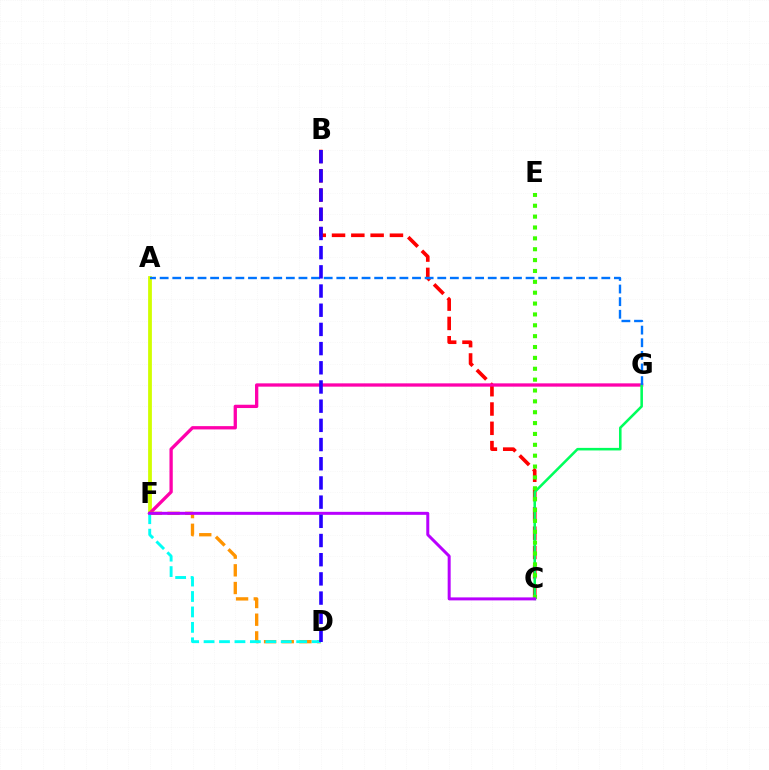{('A', 'F'): [{'color': '#d1ff00', 'line_style': 'solid', 'thickness': 2.72}], ('B', 'C'): [{'color': '#ff0000', 'line_style': 'dashed', 'thickness': 2.62}], ('F', 'G'): [{'color': '#ff00ac', 'line_style': 'solid', 'thickness': 2.38}], ('C', 'G'): [{'color': '#00ff5c', 'line_style': 'solid', 'thickness': 1.84}], ('C', 'E'): [{'color': '#3dff00', 'line_style': 'dotted', 'thickness': 2.95}], ('D', 'F'): [{'color': '#ff9400', 'line_style': 'dashed', 'thickness': 2.4}, {'color': '#00fff6', 'line_style': 'dashed', 'thickness': 2.1}], ('A', 'G'): [{'color': '#0074ff', 'line_style': 'dashed', 'thickness': 1.71}], ('C', 'F'): [{'color': '#b900ff', 'line_style': 'solid', 'thickness': 2.15}], ('B', 'D'): [{'color': '#2500ff', 'line_style': 'dashed', 'thickness': 2.61}]}